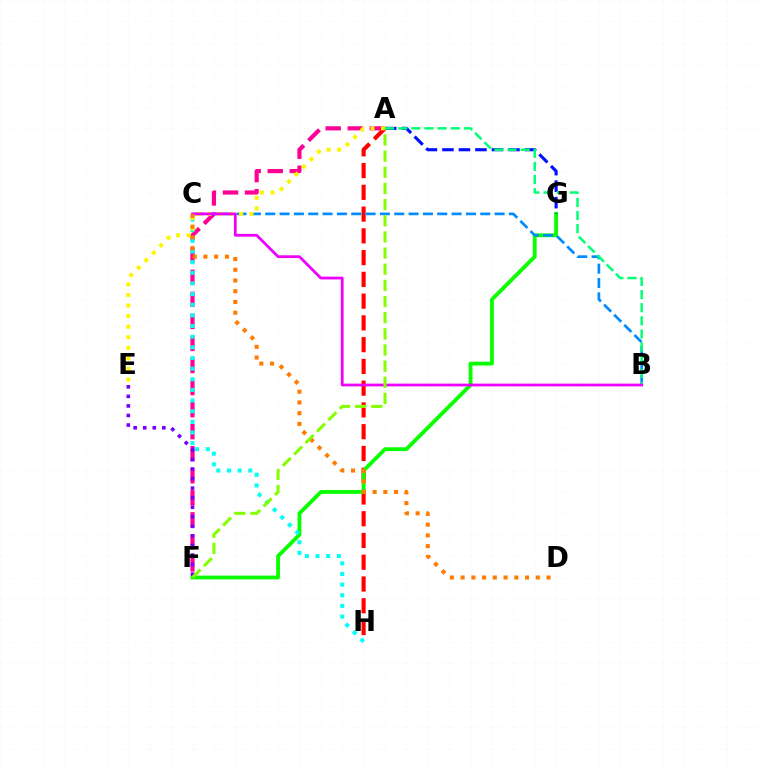{('A', 'H'): [{'color': '#ff0000', 'line_style': 'dashed', 'thickness': 2.96}], ('A', 'F'): [{'color': '#ff0094', 'line_style': 'dashed', 'thickness': 3.0}, {'color': '#84ff00', 'line_style': 'dashed', 'thickness': 2.19}], ('F', 'G'): [{'color': '#08ff00', 'line_style': 'solid', 'thickness': 2.74}], ('B', 'C'): [{'color': '#008cff', 'line_style': 'dashed', 'thickness': 1.95}, {'color': '#ee00ff', 'line_style': 'solid', 'thickness': 1.99}], ('C', 'H'): [{'color': '#00fff6', 'line_style': 'dotted', 'thickness': 2.89}], ('A', 'E'): [{'color': '#fcf500', 'line_style': 'dotted', 'thickness': 2.87}], ('A', 'G'): [{'color': '#0010ff', 'line_style': 'dashed', 'thickness': 2.24}], ('E', 'F'): [{'color': '#7200ff', 'line_style': 'dotted', 'thickness': 2.6}], ('A', 'B'): [{'color': '#00ff74', 'line_style': 'dashed', 'thickness': 1.78}], ('C', 'D'): [{'color': '#ff7c00', 'line_style': 'dotted', 'thickness': 2.92}]}